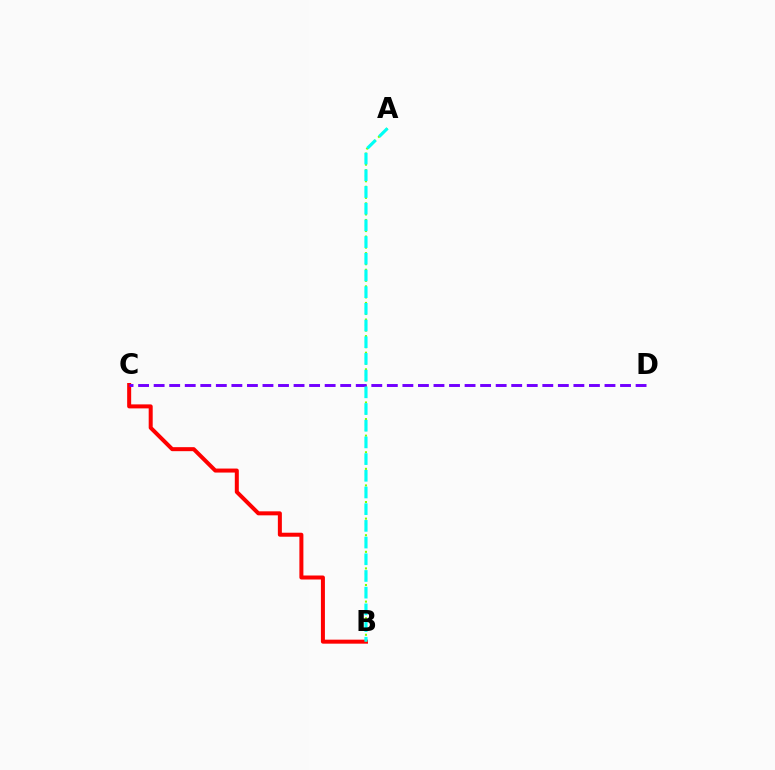{('B', 'C'): [{'color': '#ff0000', 'line_style': 'solid', 'thickness': 2.88}], ('A', 'B'): [{'color': '#84ff00', 'line_style': 'dotted', 'thickness': 1.5}, {'color': '#00fff6', 'line_style': 'dashed', 'thickness': 2.27}], ('C', 'D'): [{'color': '#7200ff', 'line_style': 'dashed', 'thickness': 2.11}]}